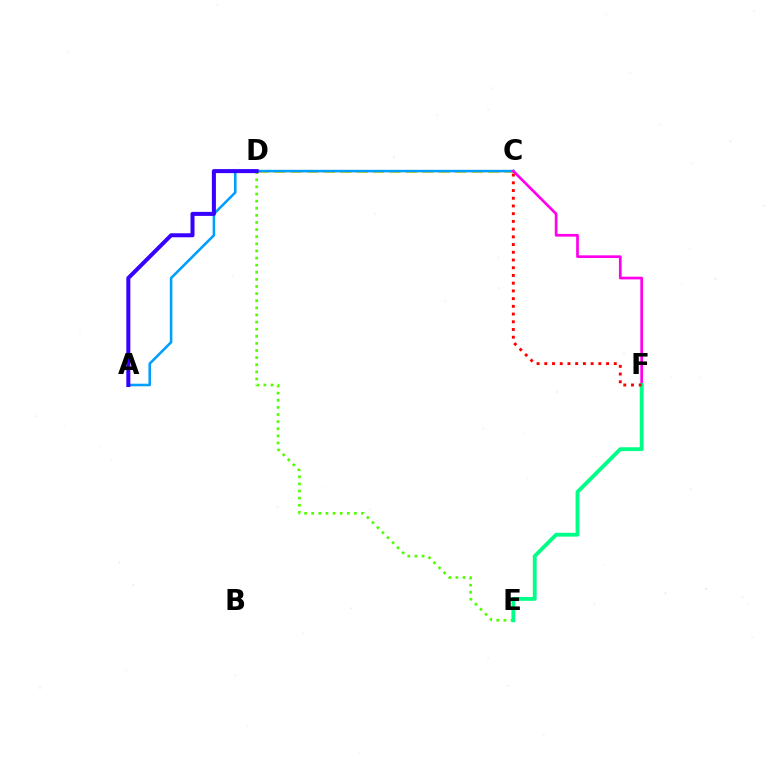{('C', 'D'): [{'color': '#ffd500', 'line_style': 'dashed', 'thickness': 2.24}], ('A', 'C'): [{'color': '#009eff', 'line_style': 'solid', 'thickness': 1.84}], ('D', 'E'): [{'color': '#4fff00', 'line_style': 'dotted', 'thickness': 1.93}], ('C', 'F'): [{'color': '#ff00ed', 'line_style': 'solid', 'thickness': 1.95}, {'color': '#ff0000', 'line_style': 'dotted', 'thickness': 2.1}], ('A', 'D'): [{'color': '#3700ff', 'line_style': 'solid', 'thickness': 2.89}], ('E', 'F'): [{'color': '#00ff86', 'line_style': 'solid', 'thickness': 2.76}]}